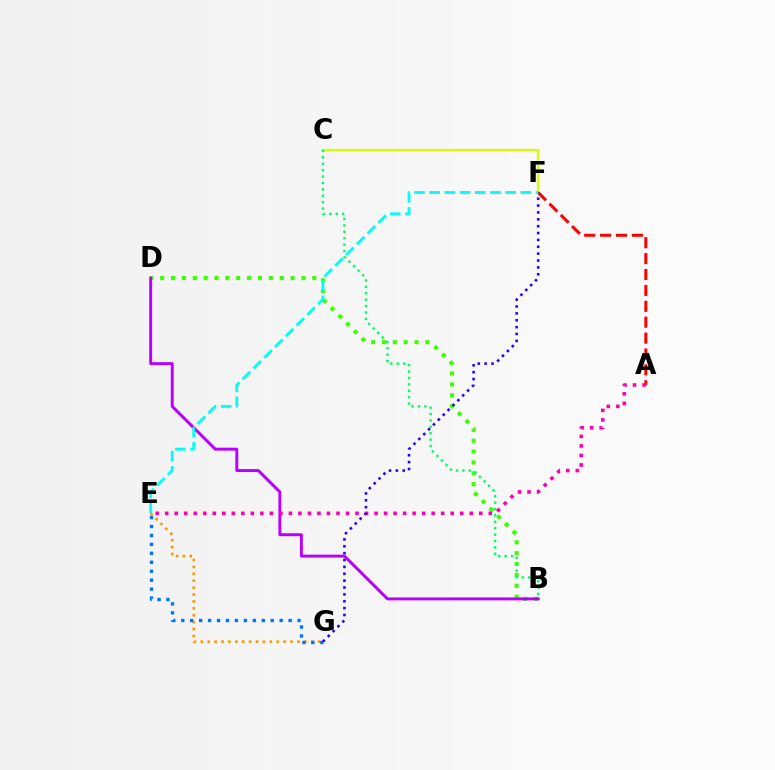{('E', 'G'): [{'color': '#ff9400', 'line_style': 'dotted', 'thickness': 1.87}, {'color': '#0074ff', 'line_style': 'dotted', 'thickness': 2.43}], ('B', 'D'): [{'color': '#3dff00', 'line_style': 'dotted', 'thickness': 2.95}, {'color': '#b900ff', 'line_style': 'solid', 'thickness': 2.12}], ('C', 'F'): [{'color': '#d1ff00', 'line_style': 'solid', 'thickness': 1.61}], ('A', 'F'): [{'color': '#ff0000', 'line_style': 'dashed', 'thickness': 2.16}], ('A', 'E'): [{'color': '#ff00ac', 'line_style': 'dotted', 'thickness': 2.59}], ('F', 'G'): [{'color': '#2500ff', 'line_style': 'dotted', 'thickness': 1.87}], ('B', 'C'): [{'color': '#00ff5c', 'line_style': 'dotted', 'thickness': 1.74}], ('E', 'F'): [{'color': '#00fff6', 'line_style': 'dashed', 'thickness': 2.06}]}